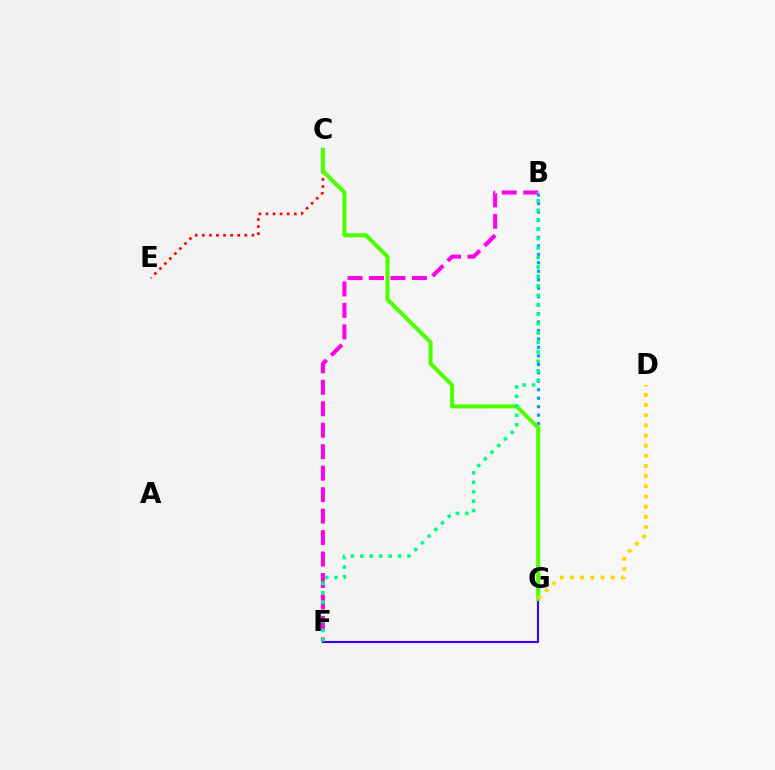{('B', 'G'): [{'color': '#009eff', 'line_style': 'dotted', 'thickness': 2.3}], ('B', 'F'): [{'color': '#ff00ed', 'line_style': 'dashed', 'thickness': 2.92}, {'color': '#00ff86', 'line_style': 'dotted', 'thickness': 2.56}], ('F', 'G'): [{'color': '#3700ff', 'line_style': 'solid', 'thickness': 1.52}], ('C', 'E'): [{'color': '#ff0000', 'line_style': 'dotted', 'thickness': 1.92}], ('C', 'G'): [{'color': '#4fff00', 'line_style': 'solid', 'thickness': 2.94}], ('D', 'G'): [{'color': '#ffd500', 'line_style': 'dotted', 'thickness': 2.76}]}